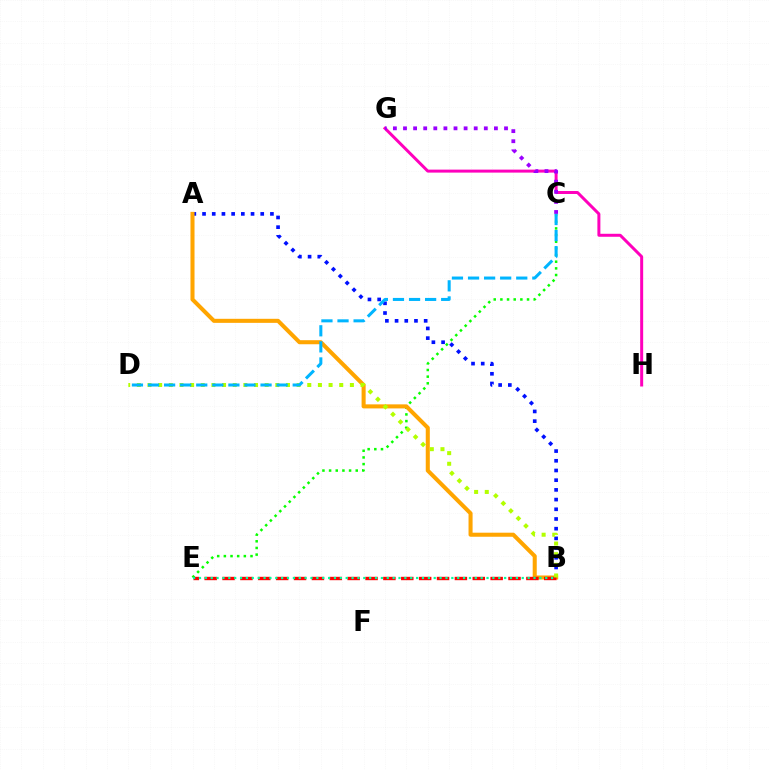{('A', 'B'): [{'color': '#0010ff', 'line_style': 'dotted', 'thickness': 2.64}, {'color': '#ffa500', 'line_style': 'solid', 'thickness': 2.92}], ('G', 'H'): [{'color': '#ff00bd', 'line_style': 'solid', 'thickness': 2.15}], ('C', 'E'): [{'color': '#08ff00', 'line_style': 'dotted', 'thickness': 1.81}], ('B', 'E'): [{'color': '#ff0000', 'line_style': 'dashed', 'thickness': 2.43}, {'color': '#00ff9d', 'line_style': 'dotted', 'thickness': 1.59}], ('B', 'D'): [{'color': '#b3ff00', 'line_style': 'dotted', 'thickness': 2.89}], ('C', 'G'): [{'color': '#9b00ff', 'line_style': 'dotted', 'thickness': 2.74}], ('C', 'D'): [{'color': '#00b5ff', 'line_style': 'dashed', 'thickness': 2.18}]}